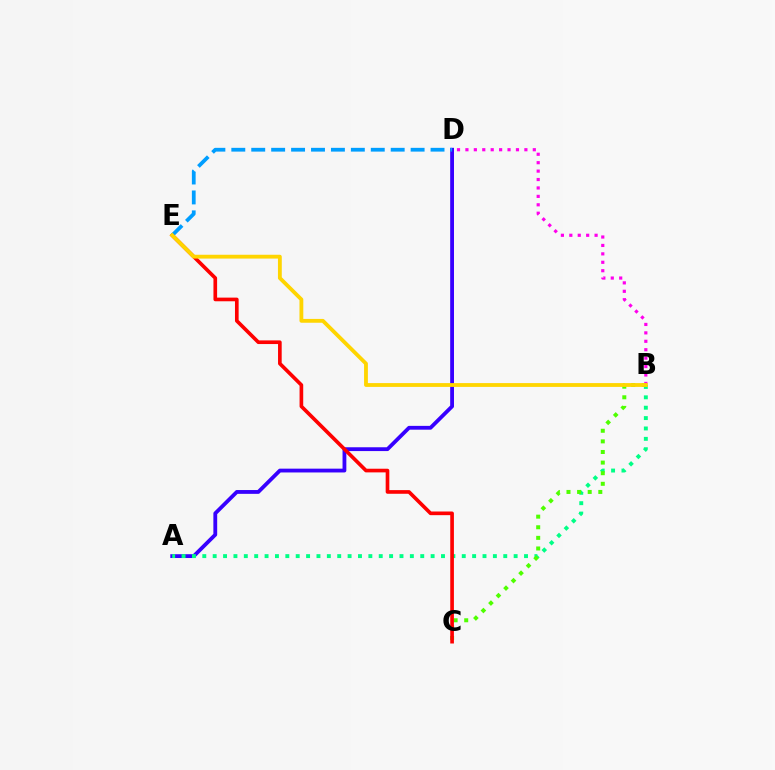{('A', 'D'): [{'color': '#3700ff', 'line_style': 'solid', 'thickness': 2.74}], ('B', 'D'): [{'color': '#ff00ed', 'line_style': 'dotted', 'thickness': 2.29}], ('A', 'B'): [{'color': '#00ff86', 'line_style': 'dotted', 'thickness': 2.82}], ('B', 'C'): [{'color': '#4fff00', 'line_style': 'dotted', 'thickness': 2.88}], ('C', 'E'): [{'color': '#ff0000', 'line_style': 'solid', 'thickness': 2.63}], ('D', 'E'): [{'color': '#009eff', 'line_style': 'dashed', 'thickness': 2.71}], ('B', 'E'): [{'color': '#ffd500', 'line_style': 'solid', 'thickness': 2.75}]}